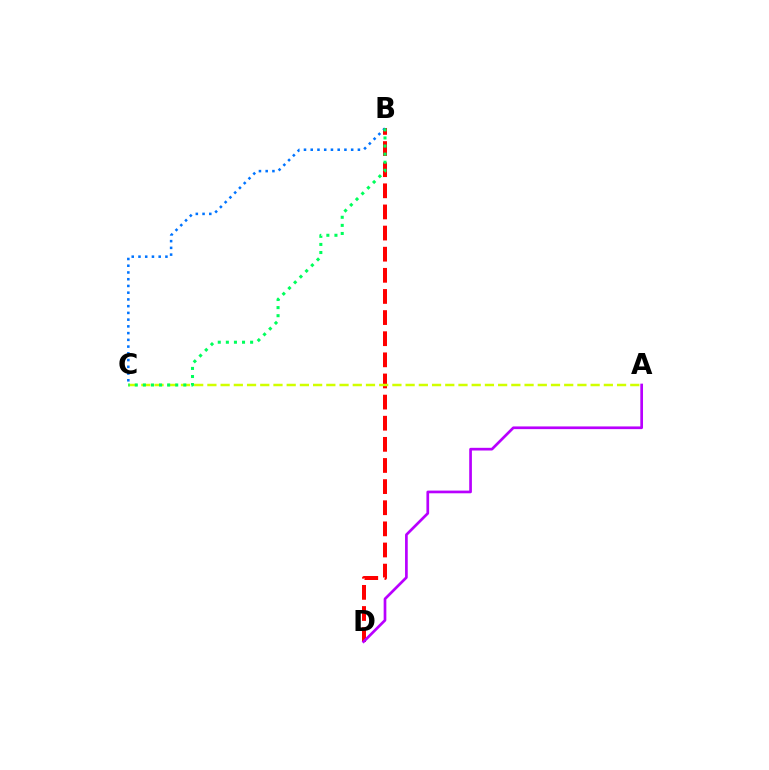{('B', 'D'): [{'color': '#ff0000', 'line_style': 'dashed', 'thickness': 2.87}], ('A', 'C'): [{'color': '#d1ff00', 'line_style': 'dashed', 'thickness': 1.8}], ('B', 'C'): [{'color': '#0074ff', 'line_style': 'dotted', 'thickness': 1.83}, {'color': '#00ff5c', 'line_style': 'dotted', 'thickness': 2.2}], ('A', 'D'): [{'color': '#b900ff', 'line_style': 'solid', 'thickness': 1.94}]}